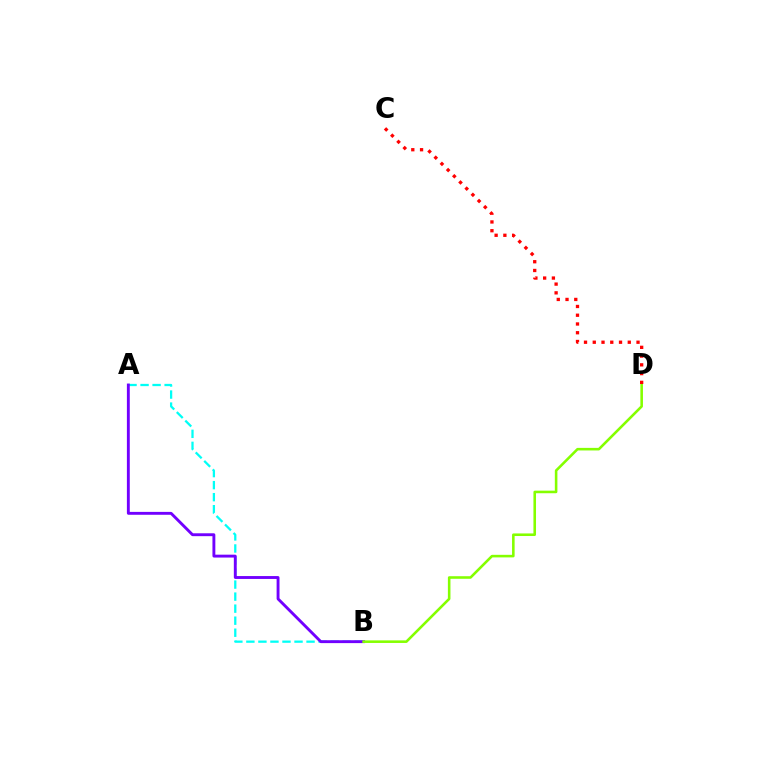{('A', 'B'): [{'color': '#00fff6', 'line_style': 'dashed', 'thickness': 1.63}, {'color': '#7200ff', 'line_style': 'solid', 'thickness': 2.08}], ('B', 'D'): [{'color': '#84ff00', 'line_style': 'solid', 'thickness': 1.86}], ('C', 'D'): [{'color': '#ff0000', 'line_style': 'dotted', 'thickness': 2.38}]}